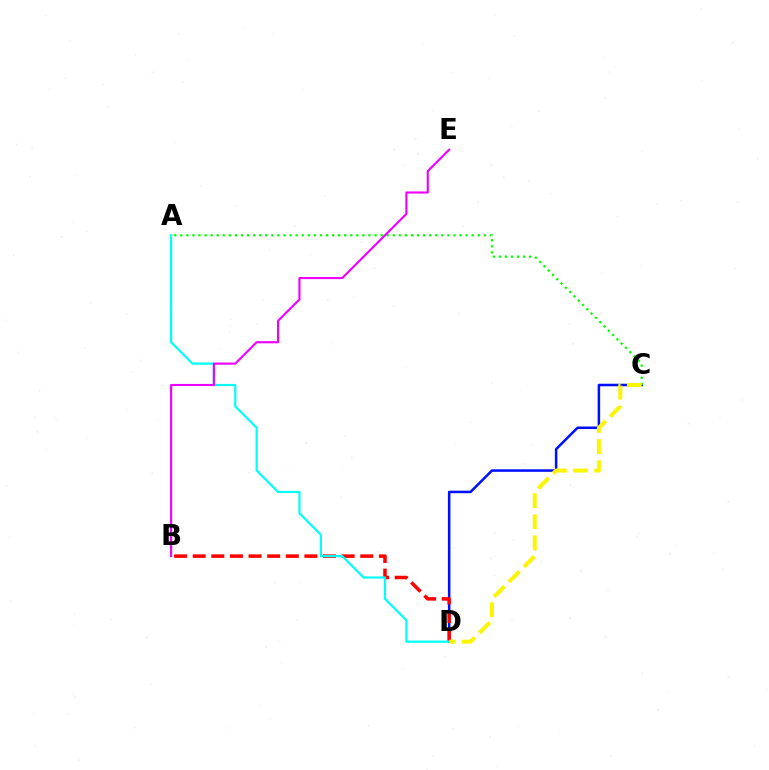{('C', 'D'): [{'color': '#0010ff', 'line_style': 'solid', 'thickness': 1.83}, {'color': '#fcf500', 'line_style': 'dashed', 'thickness': 2.87}], ('B', 'D'): [{'color': '#ff0000', 'line_style': 'dashed', 'thickness': 2.53}], ('A', 'D'): [{'color': '#00fff6', 'line_style': 'solid', 'thickness': 1.59}], ('A', 'C'): [{'color': '#08ff00', 'line_style': 'dotted', 'thickness': 1.65}], ('B', 'E'): [{'color': '#ee00ff', 'line_style': 'solid', 'thickness': 1.53}]}